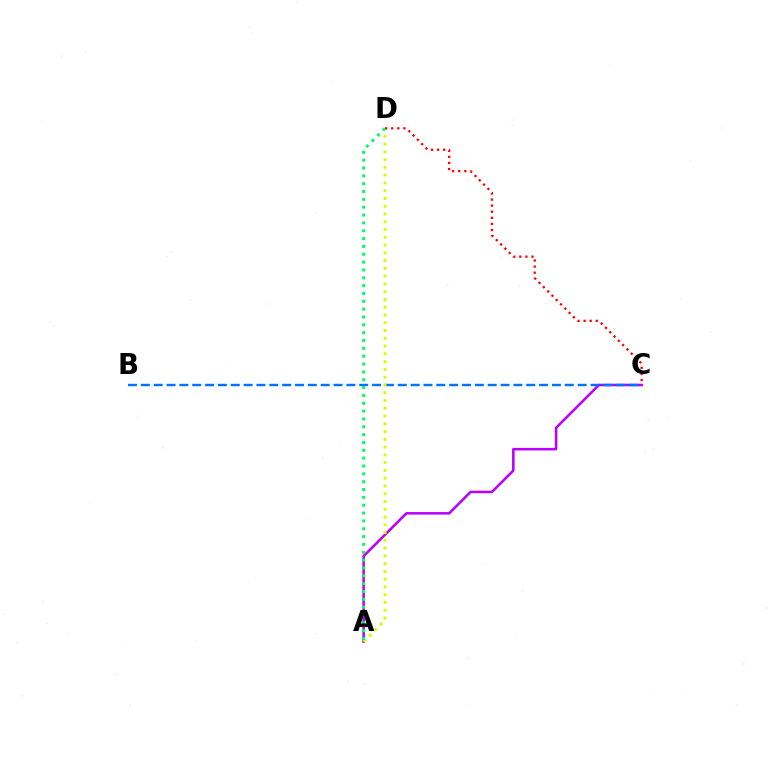{('A', 'C'): [{'color': '#b900ff', 'line_style': 'solid', 'thickness': 1.83}], ('B', 'C'): [{'color': '#0074ff', 'line_style': 'dashed', 'thickness': 1.75}], ('A', 'D'): [{'color': '#d1ff00', 'line_style': 'dotted', 'thickness': 2.11}, {'color': '#00ff5c', 'line_style': 'dotted', 'thickness': 2.13}], ('C', 'D'): [{'color': '#ff0000', 'line_style': 'dotted', 'thickness': 1.65}]}